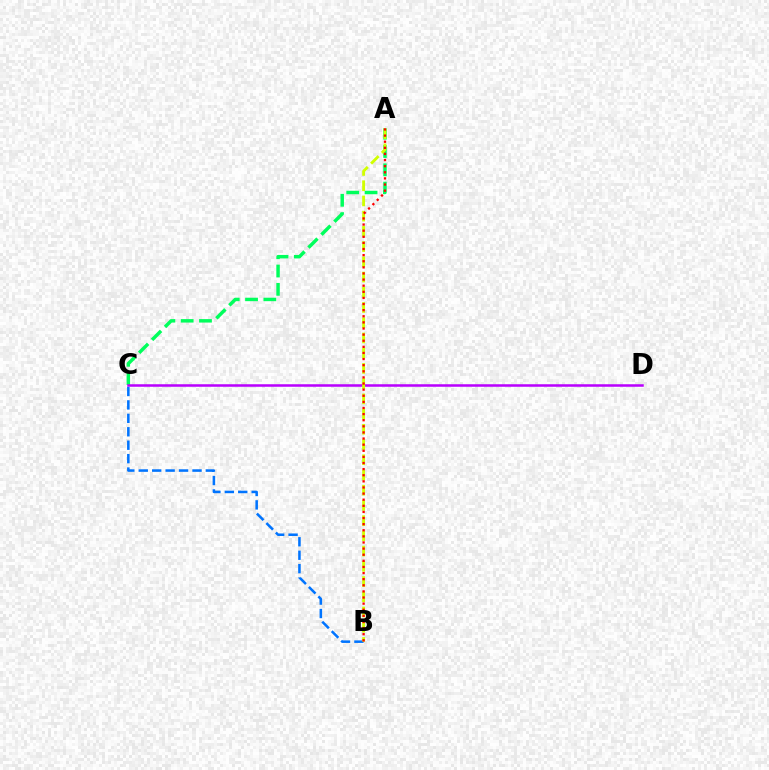{('A', 'C'): [{'color': '#00ff5c', 'line_style': 'dashed', 'thickness': 2.49}], ('B', 'C'): [{'color': '#0074ff', 'line_style': 'dashed', 'thickness': 1.82}], ('C', 'D'): [{'color': '#b900ff', 'line_style': 'solid', 'thickness': 1.82}], ('A', 'B'): [{'color': '#d1ff00', 'line_style': 'dashed', 'thickness': 2.07}, {'color': '#ff0000', 'line_style': 'dotted', 'thickness': 1.66}]}